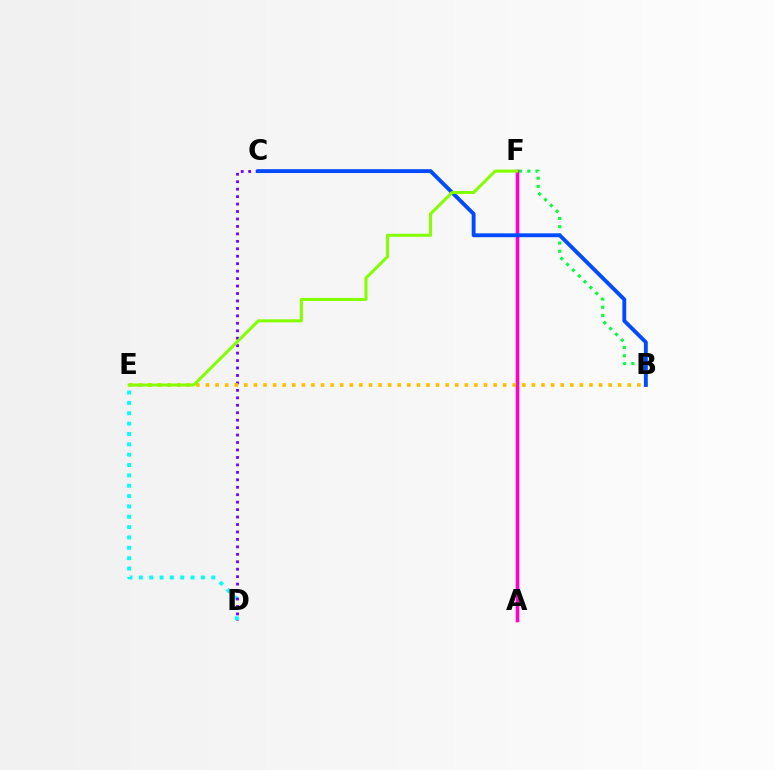{('D', 'E'): [{'color': '#00fff6', 'line_style': 'dotted', 'thickness': 2.81}], ('C', 'D'): [{'color': '#7200ff', 'line_style': 'dotted', 'thickness': 2.02}], ('A', 'F'): [{'color': '#ff0000', 'line_style': 'solid', 'thickness': 2.32}, {'color': '#ff00cf', 'line_style': 'solid', 'thickness': 2.44}], ('B', 'F'): [{'color': '#00ff39', 'line_style': 'dotted', 'thickness': 2.23}], ('B', 'E'): [{'color': '#ffbd00', 'line_style': 'dotted', 'thickness': 2.6}], ('B', 'C'): [{'color': '#004bff', 'line_style': 'solid', 'thickness': 2.79}], ('E', 'F'): [{'color': '#84ff00', 'line_style': 'solid', 'thickness': 2.2}]}